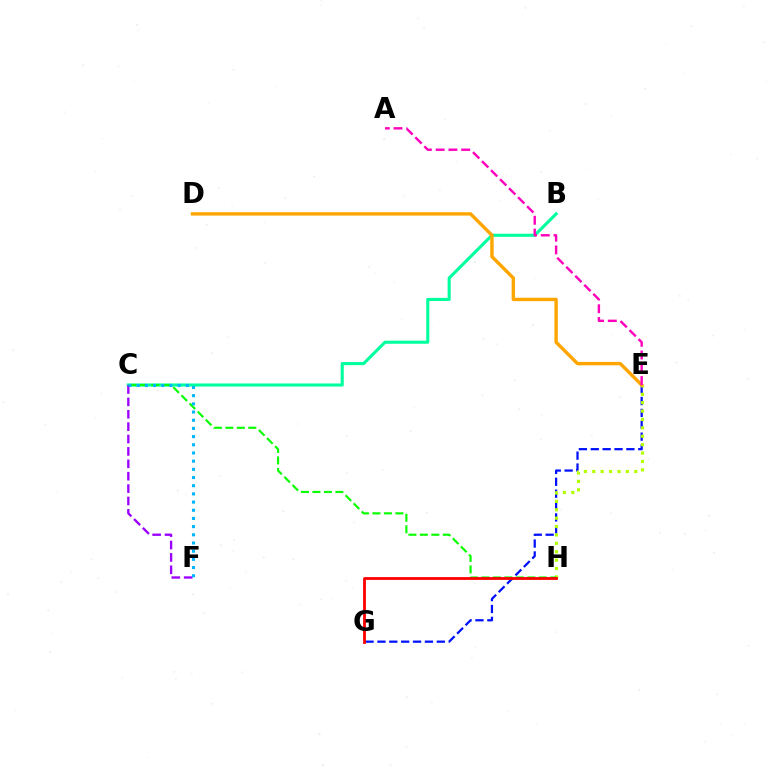{('B', 'C'): [{'color': '#00ff9d', 'line_style': 'solid', 'thickness': 2.22}], ('E', 'G'): [{'color': '#0010ff', 'line_style': 'dashed', 'thickness': 1.61}], ('E', 'H'): [{'color': '#b3ff00', 'line_style': 'dotted', 'thickness': 2.28}], ('D', 'E'): [{'color': '#ffa500', 'line_style': 'solid', 'thickness': 2.45}], ('C', 'H'): [{'color': '#08ff00', 'line_style': 'dashed', 'thickness': 1.56}], ('C', 'F'): [{'color': '#9b00ff', 'line_style': 'dashed', 'thickness': 1.68}, {'color': '#00b5ff', 'line_style': 'dotted', 'thickness': 2.22}], ('G', 'H'): [{'color': '#ff0000', 'line_style': 'solid', 'thickness': 2.03}], ('A', 'E'): [{'color': '#ff00bd', 'line_style': 'dashed', 'thickness': 1.73}]}